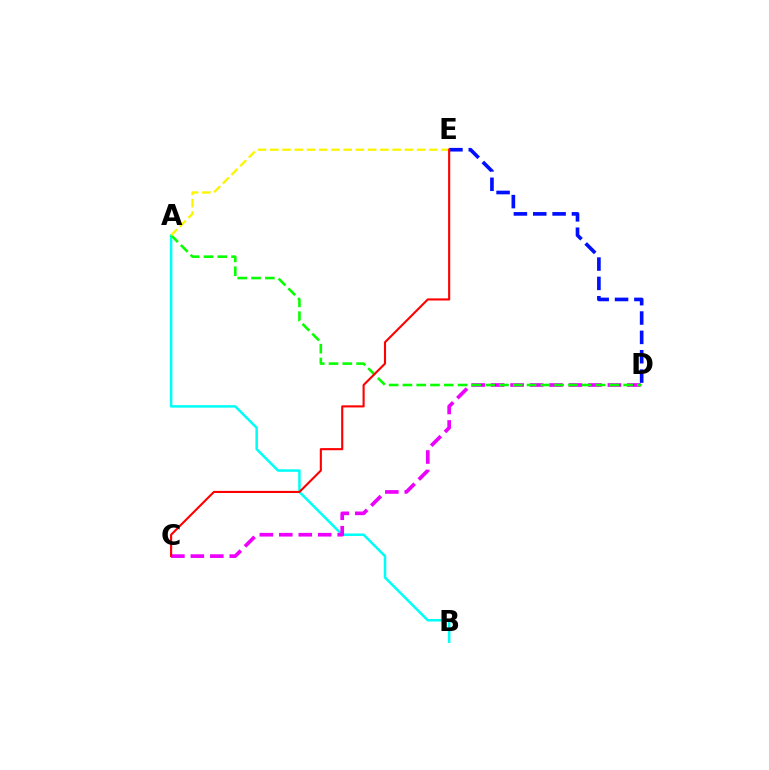{('A', 'B'): [{'color': '#00fff6', 'line_style': 'solid', 'thickness': 1.81}], ('C', 'D'): [{'color': '#ee00ff', 'line_style': 'dashed', 'thickness': 2.64}], ('A', 'D'): [{'color': '#08ff00', 'line_style': 'dashed', 'thickness': 1.87}], ('A', 'E'): [{'color': '#fcf500', 'line_style': 'dashed', 'thickness': 1.66}], ('D', 'E'): [{'color': '#0010ff', 'line_style': 'dashed', 'thickness': 2.63}], ('C', 'E'): [{'color': '#ff0000', 'line_style': 'solid', 'thickness': 1.52}]}